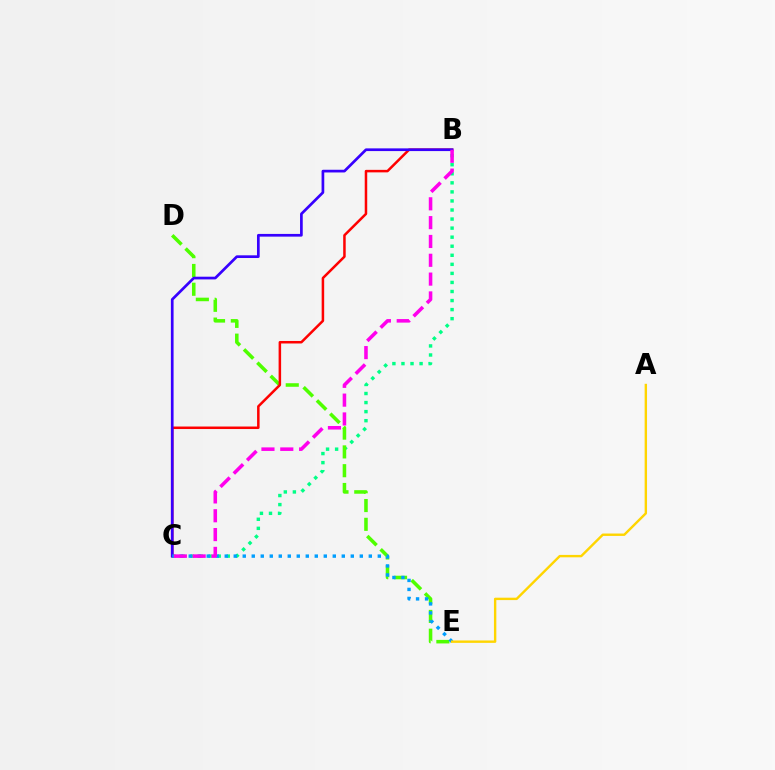{('B', 'C'): [{'color': '#00ff86', 'line_style': 'dotted', 'thickness': 2.46}, {'color': '#ff0000', 'line_style': 'solid', 'thickness': 1.81}, {'color': '#3700ff', 'line_style': 'solid', 'thickness': 1.95}, {'color': '#ff00ed', 'line_style': 'dashed', 'thickness': 2.56}], ('D', 'E'): [{'color': '#4fff00', 'line_style': 'dashed', 'thickness': 2.55}], ('C', 'E'): [{'color': '#009eff', 'line_style': 'dotted', 'thickness': 2.45}], ('A', 'E'): [{'color': '#ffd500', 'line_style': 'solid', 'thickness': 1.73}]}